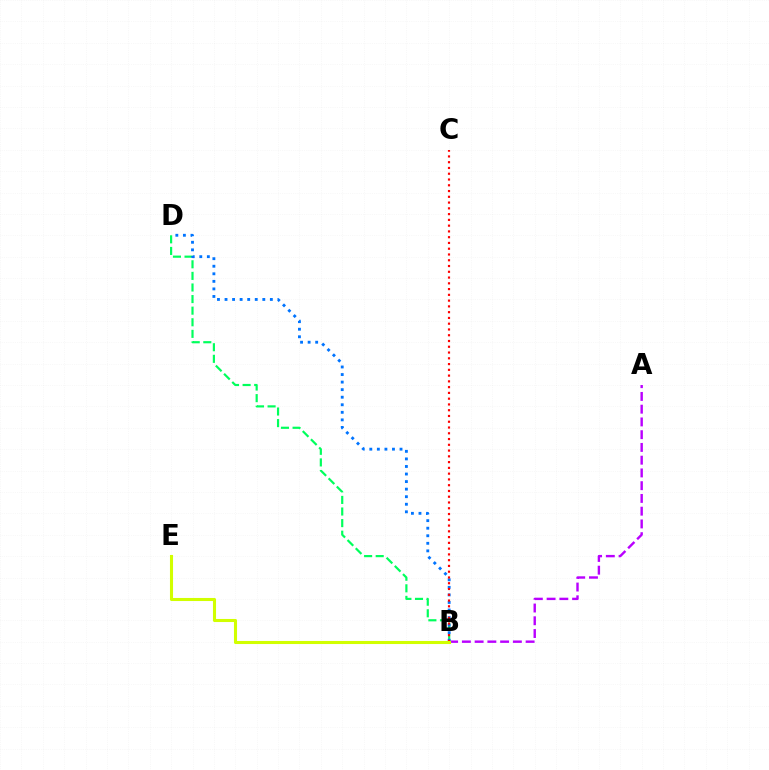{('A', 'B'): [{'color': '#b900ff', 'line_style': 'dashed', 'thickness': 1.73}], ('B', 'D'): [{'color': '#00ff5c', 'line_style': 'dashed', 'thickness': 1.57}, {'color': '#0074ff', 'line_style': 'dotted', 'thickness': 2.05}], ('B', 'C'): [{'color': '#ff0000', 'line_style': 'dotted', 'thickness': 1.57}], ('B', 'E'): [{'color': '#d1ff00', 'line_style': 'solid', 'thickness': 2.22}]}